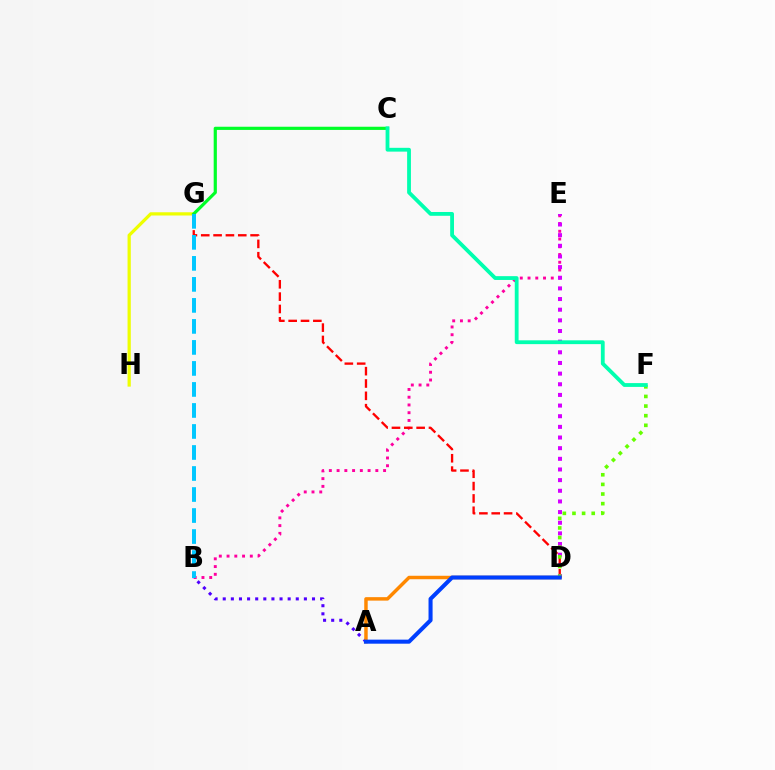{('B', 'E'): [{'color': '#ff00a0', 'line_style': 'dotted', 'thickness': 2.11}], ('G', 'H'): [{'color': '#eeff00', 'line_style': 'solid', 'thickness': 2.34}], ('C', 'G'): [{'color': '#00ff27', 'line_style': 'solid', 'thickness': 2.29}], ('D', 'G'): [{'color': '#ff0000', 'line_style': 'dashed', 'thickness': 1.68}], ('D', 'E'): [{'color': '#d600ff', 'line_style': 'dotted', 'thickness': 2.89}], ('A', 'B'): [{'color': '#4f00ff', 'line_style': 'dotted', 'thickness': 2.2}], ('B', 'G'): [{'color': '#00c7ff', 'line_style': 'dashed', 'thickness': 2.85}], ('D', 'F'): [{'color': '#66ff00', 'line_style': 'dotted', 'thickness': 2.61}], ('A', 'D'): [{'color': '#ff8800', 'line_style': 'solid', 'thickness': 2.49}, {'color': '#003fff', 'line_style': 'solid', 'thickness': 2.92}], ('C', 'F'): [{'color': '#00ffaf', 'line_style': 'solid', 'thickness': 2.74}]}